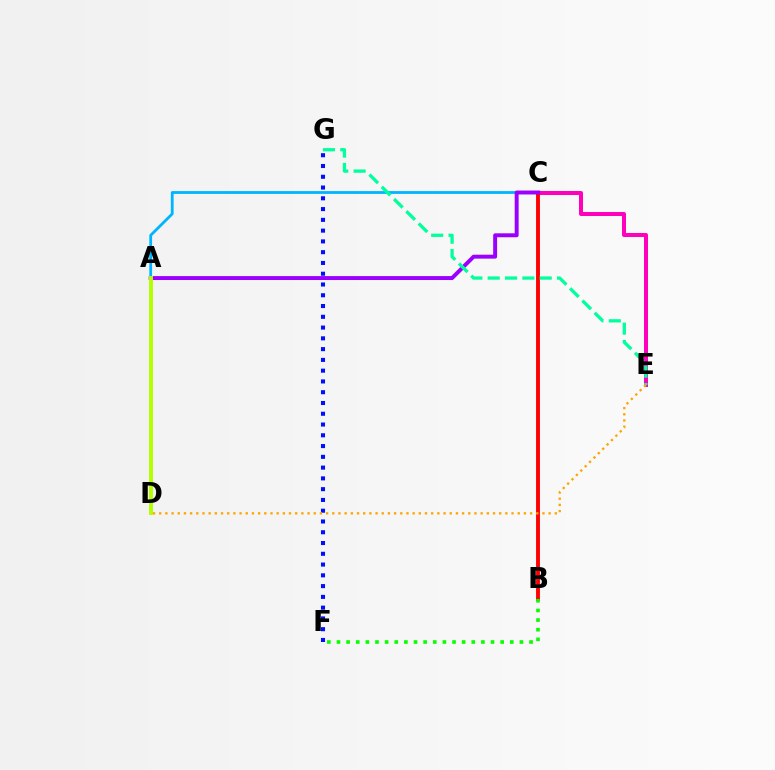{('A', 'C'): [{'color': '#00b5ff', 'line_style': 'solid', 'thickness': 2.02}, {'color': '#9b00ff', 'line_style': 'solid', 'thickness': 2.84}], ('C', 'E'): [{'color': '#ff00bd', 'line_style': 'solid', 'thickness': 2.88}], ('B', 'C'): [{'color': '#ff0000', 'line_style': 'solid', 'thickness': 2.79}], ('A', 'D'): [{'color': '#b3ff00', 'line_style': 'solid', 'thickness': 2.82}], ('E', 'G'): [{'color': '#00ff9d', 'line_style': 'dashed', 'thickness': 2.36}], ('F', 'G'): [{'color': '#0010ff', 'line_style': 'dotted', 'thickness': 2.93}], ('B', 'F'): [{'color': '#08ff00', 'line_style': 'dotted', 'thickness': 2.62}], ('D', 'E'): [{'color': '#ffa500', 'line_style': 'dotted', 'thickness': 1.68}]}